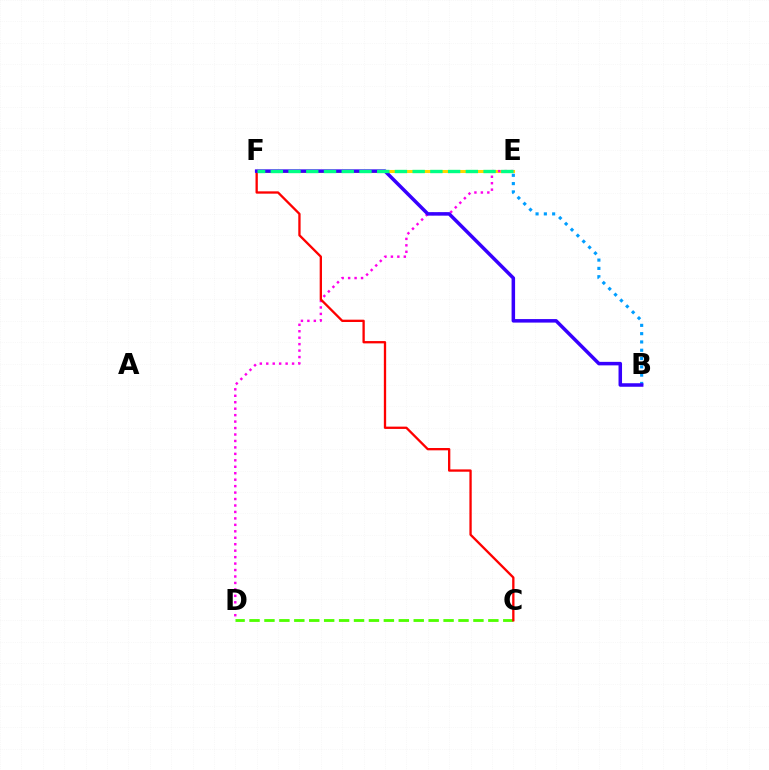{('B', 'E'): [{'color': '#009eff', 'line_style': 'dotted', 'thickness': 2.25}], ('E', 'F'): [{'color': '#ffd500', 'line_style': 'solid', 'thickness': 2.2}, {'color': '#00ff86', 'line_style': 'dashed', 'thickness': 2.41}], ('D', 'E'): [{'color': '#ff00ed', 'line_style': 'dotted', 'thickness': 1.75}], ('C', 'D'): [{'color': '#4fff00', 'line_style': 'dashed', 'thickness': 2.03}], ('C', 'F'): [{'color': '#ff0000', 'line_style': 'solid', 'thickness': 1.67}], ('B', 'F'): [{'color': '#3700ff', 'line_style': 'solid', 'thickness': 2.53}]}